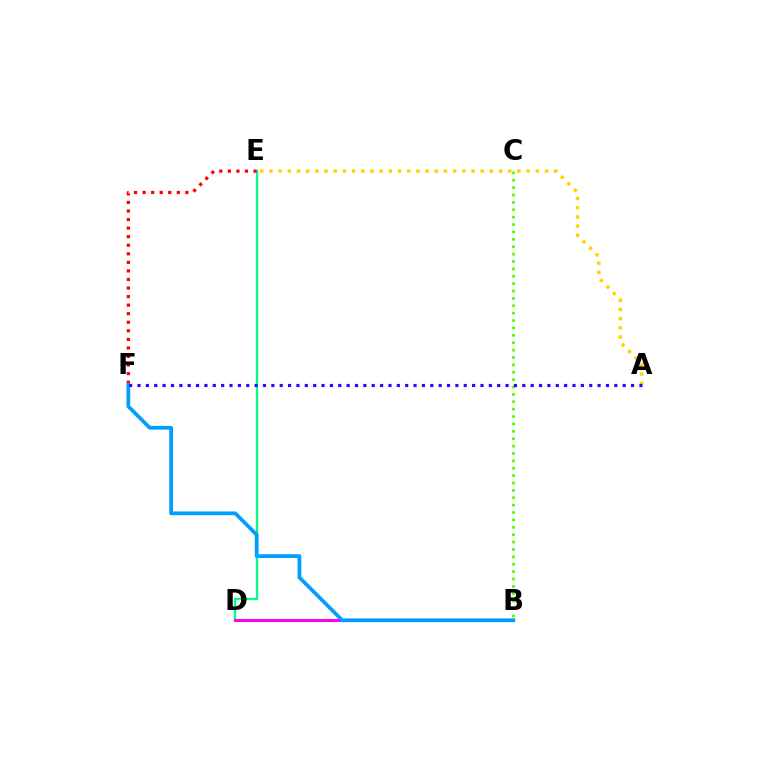{('A', 'E'): [{'color': '#ffd500', 'line_style': 'dotted', 'thickness': 2.5}], ('D', 'E'): [{'color': '#00ff86', 'line_style': 'solid', 'thickness': 1.68}], ('E', 'F'): [{'color': '#ff0000', 'line_style': 'dotted', 'thickness': 2.33}], ('B', 'D'): [{'color': '#ff00ed', 'line_style': 'solid', 'thickness': 2.17}], ('B', 'C'): [{'color': '#4fff00', 'line_style': 'dotted', 'thickness': 2.01}], ('B', 'F'): [{'color': '#009eff', 'line_style': 'solid', 'thickness': 2.7}], ('A', 'F'): [{'color': '#3700ff', 'line_style': 'dotted', 'thickness': 2.27}]}